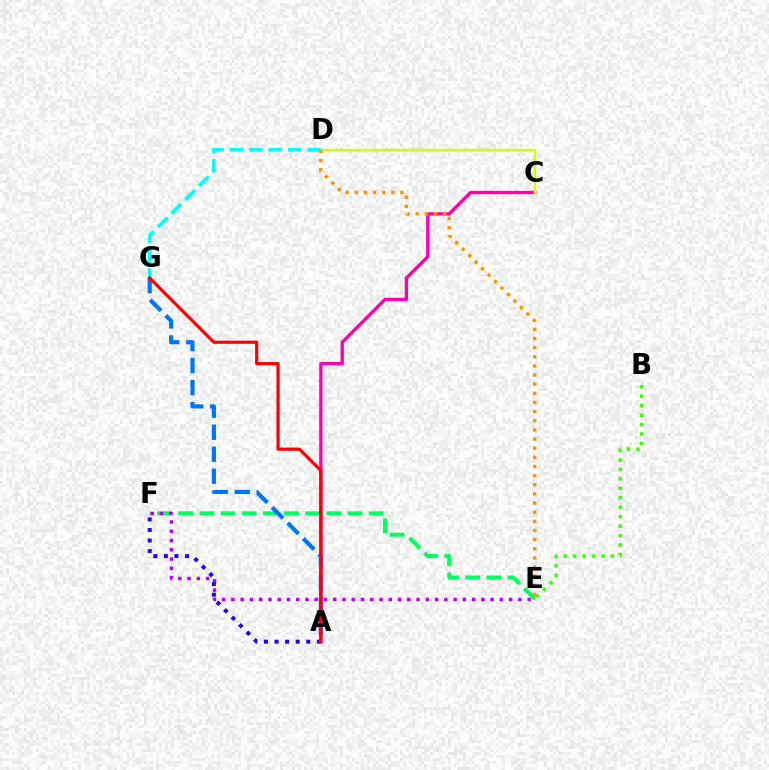{('B', 'E'): [{'color': '#3dff00', 'line_style': 'dotted', 'thickness': 2.57}], ('E', 'F'): [{'color': '#00ff5c', 'line_style': 'dashed', 'thickness': 2.88}, {'color': '#b900ff', 'line_style': 'dotted', 'thickness': 2.52}], ('A', 'G'): [{'color': '#0074ff', 'line_style': 'dashed', 'thickness': 2.99}, {'color': '#ff0000', 'line_style': 'solid', 'thickness': 2.3}], ('D', 'G'): [{'color': '#00fff6', 'line_style': 'dashed', 'thickness': 2.64}], ('A', 'F'): [{'color': '#2500ff', 'line_style': 'dotted', 'thickness': 2.87}], ('A', 'C'): [{'color': '#ff00ac', 'line_style': 'solid', 'thickness': 2.38}], ('C', 'D'): [{'color': '#d1ff00', 'line_style': 'solid', 'thickness': 1.69}], ('D', 'E'): [{'color': '#ff9400', 'line_style': 'dotted', 'thickness': 2.48}]}